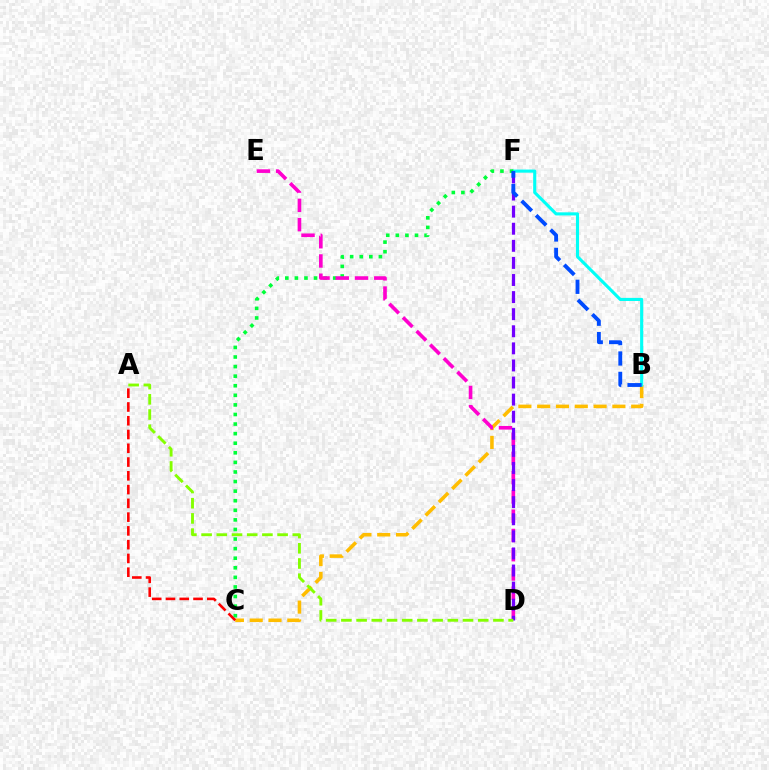{('B', 'C'): [{'color': '#ffbd00', 'line_style': 'dashed', 'thickness': 2.55}], ('B', 'F'): [{'color': '#00fff6', 'line_style': 'solid', 'thickness': 2.24}, {'color': '#004bff', 'line_style': 'dashed', 'thickness': 2.77}], ('C', 'F'): [{'color': '#00ff39', 'line_style': 'dotted', 'thickness': 2.6}], ('D', 'E'): [{'color': '#ff00cf', 'line_style': 'dashed', 'thickness': 2.62}], ('D', 'F'): [{'color': '#7200ff', 'line_style': 'dashed', 'thickness': 2.32}], ('A', 'D'): [{'color': '#84ff00', 'line_style': 'dashed', 'thickness': 2.07}], ('A', 'C'): [{'color': '#ff0000', 'line_style': 'dashed', 'thickness': 1.87}]}